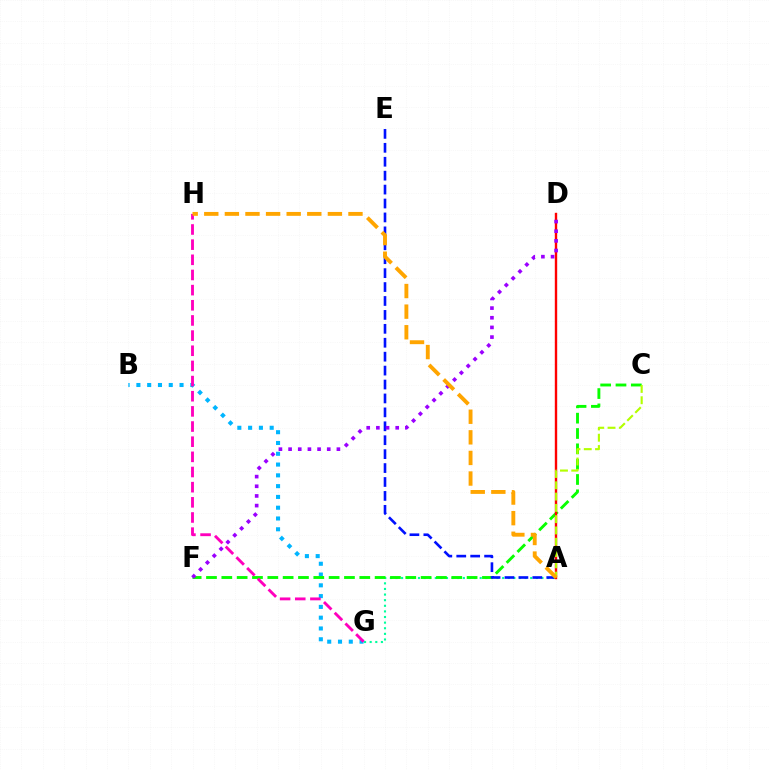{('A', 'G'): [{'color': '#00ff9d', 'line_style': 'dotted', 'thickness': 1.53}], ('B', 'G'): [{'color': '#00b5ff', 'line_style': 'dotted', 'thickness': 2.93}], ('C', 'F'): [{'color': '#08ff00', 'line_style': 'dashed', 'thickness': 2.08}], ('G', 'H'): [{'color': '#ff00bd', 'line_style': 'dashed', 'thickness': 2.06}], ('A', 'E'): [{'color': '#0010ff', 'line_style': 'dashed', 'thickness': 1.89}], ('A', 'D'): [{'color': '#ff0000', 'line_style': 'solid', 'thickness': 1.72}], ('A', 'C'): [{'color': '#b3ff00', 'line_style': 'dashed', 'thickness': 1.53}], ('D', 'F'): [{'color': '#9b00ff', 'line_style': 'dotted', 'thickness': 2.63}], ('A', 'H'): [{'color': '#ffa500', 'line_style': 'dashed', 'thickness': 2.8}]}